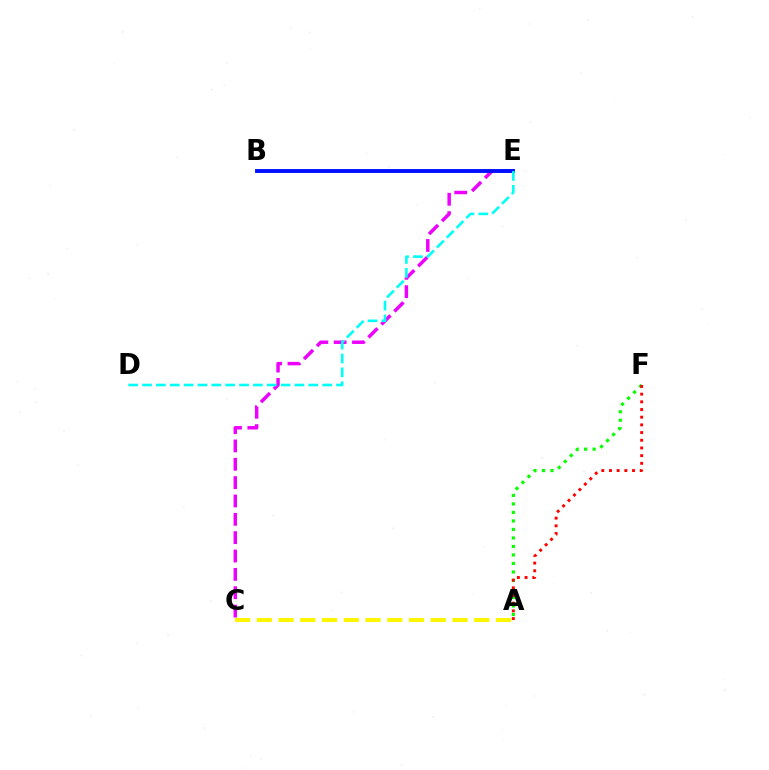{('A', 'F'): [{'color': '#08ff00', 'line_style': 'dotted', 'thickness': 2.31}, {'color': '#ff0000', 'line_style': 'dotted', 'thickness': 2.09}], ('C', 'E'): [{'color': '#ee00ff', 'line_style': 'dashed', 'thickness': 2.49}], ('A', 'C'): [{'color': '#fcf500', 'line_style': 'dashed', 'thickness': 2.95}], ('B', 'E'): [{'color': '#0010ff', 'line_style': 'solid', 'thickness': 2.8}], ('D', 'E'): [{'color': '#00fff6', 'line_style': 'dashed', 'thickness': 1.88}]}